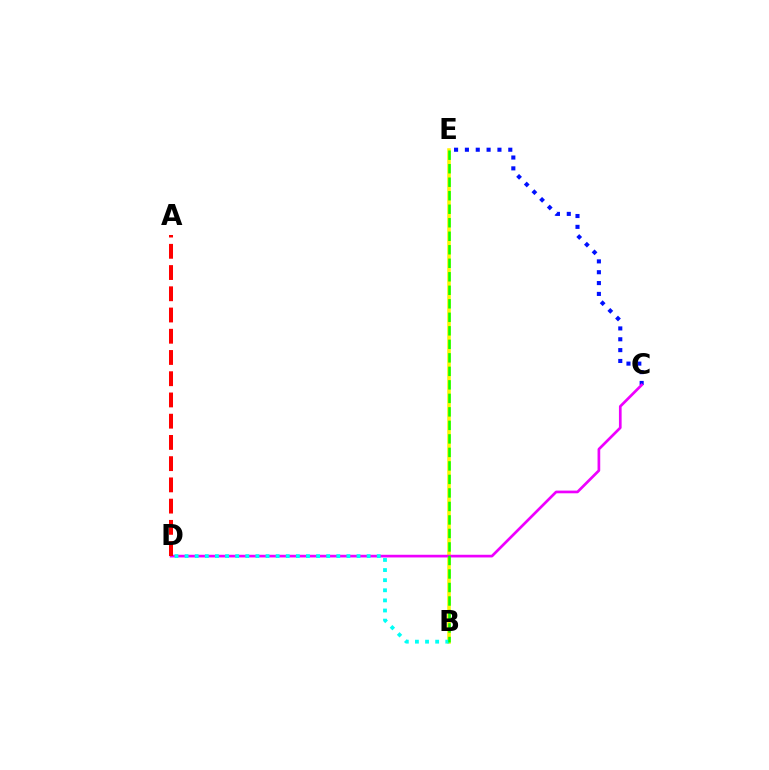{('B', 'E'): [{'color': '#fcf500', 'line_style': 'solid', 'thickness': 2.54}, {'color': '#08ff00', 'line_style': 'dashed', 'thickness': 1.84}], ('C', 'E'): [{'color': '#0010ff', 'line_style': 'dotted', 'thickness': 2.95}], ('C', 'D'): [{'color': '#ee00ff', 'line_style': 'solid', 'thickness': 1.94}], ('B', 'D'): [{'color': '#00fff6', 'line_style': 'dotted', 'thickness': 2.75}], ('A', 'D'): [{'color': '#ff0000', 'line_style': 'dashed', 'thickness': 2.88}]}